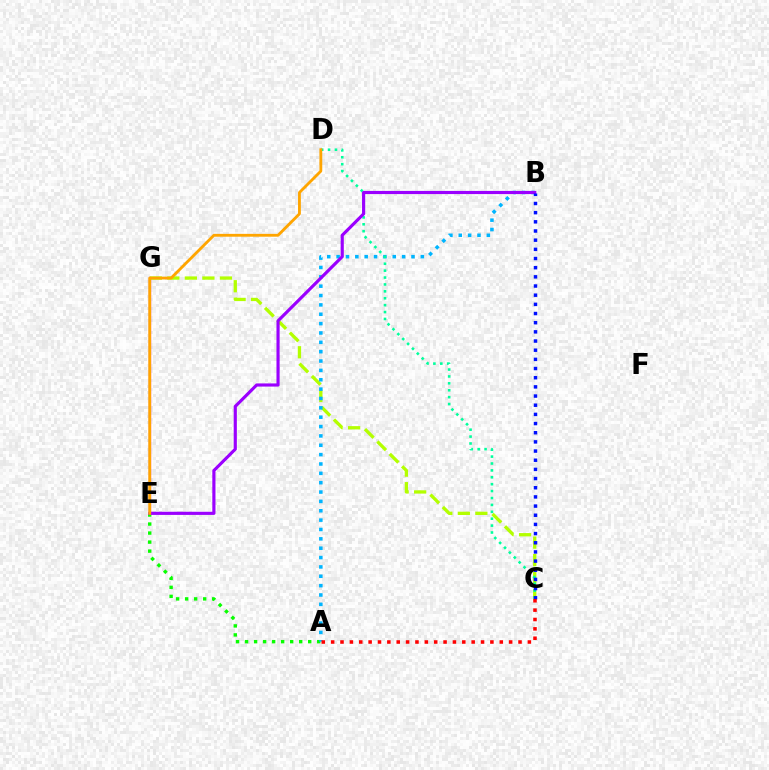{('C', 'G'): [{'color': '#b3ff00', 'line_style': 'dashed', 'thickness': 2.38}], ('A', 'E'): [{'color': '#08ff00', 'line_style': 'dotted', 'thickness': 2.45}], ('A', 'B'): [{'color': '#00b5ff', 'line_style': 'dotted', 'thickness': 2.54}], ('C', 'D'): [{'color': '#00ff9d', 'line_style': 'dotted', 'thickness': 1.87}], ('B', 'E'): [{'color': '#9b00ff', 'line_style': 'solid', 'thickness': 2.27}], ('B', 'C'): [{'color': '#0010ff', 'line_style': 'dotted', 'thickness': 2.49}], ('E', 'G'): [{'color': '#ff00bd', 'line_style': 'solid', 'thickness': 1.6}], ('D', 'E'): [{'color': '#ffa500', 'line_style': 'solid', 'thickness': 2.04}], ('A', 'C'): [{'color': '#ff0000', 'line_style': 'dotted', 'thickness': 2.55}]}